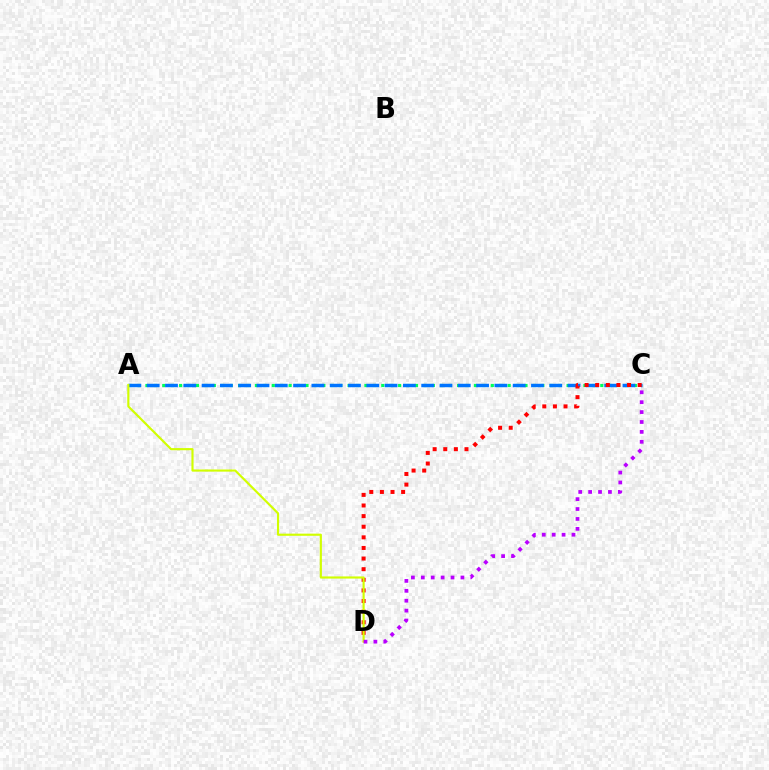{('A', 'C'): [{'color': '#00ff5c', 'line_style': 'dotted', 'thickness': 2.29}, {'color': '#0074ff', 'line_style': 'dashed', 'thickness': 2.49}], ('C', 'D'): [{'color': '#ff0000', 'line_style': 'dotted', 'thickness': 2.88}, {'color': '#b900ff', 'line_style': 'dotted', 'thickness': 2.69}], ('A', 'D'): [{'color': '#d1ff00', 'line_style': 'solid', 'thickness': 1.55}]}